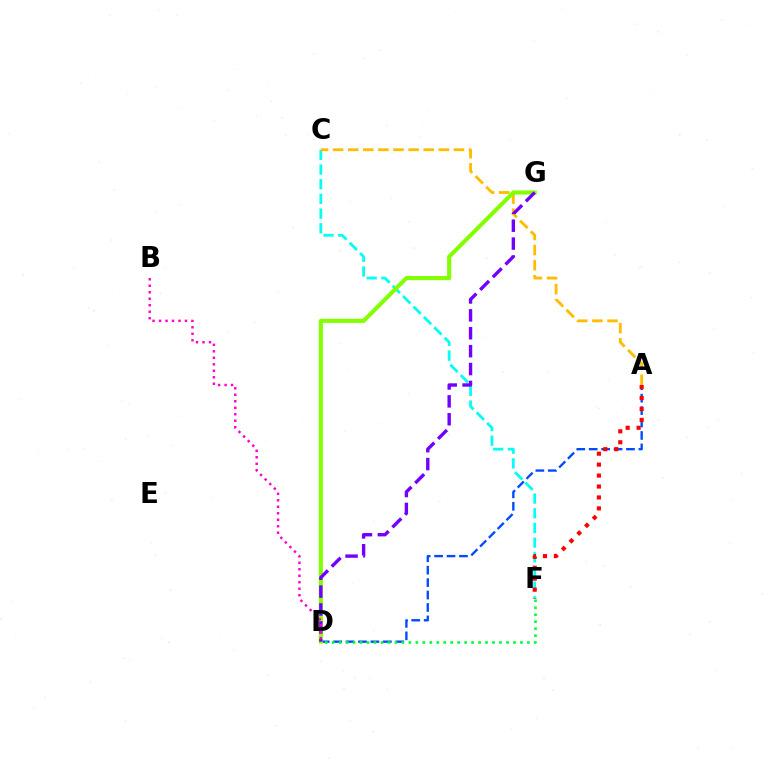{('C', 'F'): [{'color': '#00fff6', 'line_style': 'dashed', 'thickness': 1.99}], ('A', 'D'): [{'color': '#004bff', 'line_style': 'dashed', 'thickness': 1.69}], ('A', 'C'): [{'color': '#ffbd00', 'line_style': 'dashed', 'thickness': 2.05}], ('D', 'G'): [{'color': '#84ff00', 'line_style': 'solid', 'thickness': 2.97}, {'color': '#7200ff', 'line_style': 'dashed', 'thickness': 2.43}], ('A', 'F'): [{'color': '#ff0000', 'line_style': 'dotted', 'thickness': 2.97}], ('D', 'F'): [{'color': '#00ff39', 'line_style': 'dotted', 'thickness': 1.89}], ('B', 'D'): [{'color': '#ff00cf', 'line_style': 'dotted', 'thickness': 1.76}]}